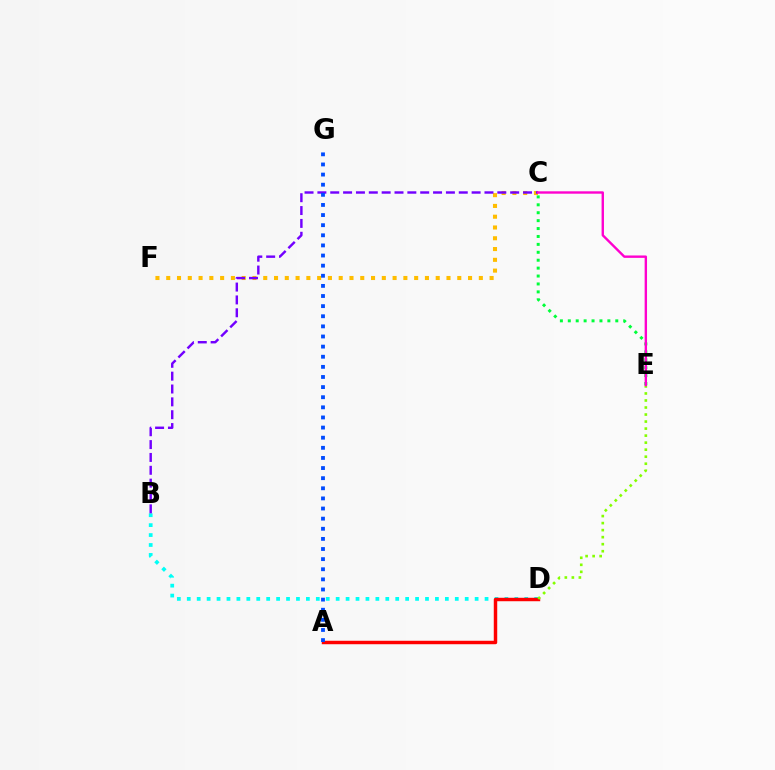{('C', 'F'): [{'color': '#ffbd00', 'line_style': 'dotted', 'thickness': 2.93}], ('B', 'D'): [{'color': '#00fff6', 'line_style': 'dotted', 'thickness': 2.7}], ('B', 'C'): [{'color': '#7200ff', 'line_style': 'dashed', 'thickness': 1.75}], ('A', 'D'): [{'color': '#ff0000', 'line_style': 'solid', 'thickness': 2.49}], ('A', 'G'): [{'color': '#004bff', 'line_style': 'dotted', 'thickness': 2.75}], ('D', 'E'): [{'color': '#84ff00', 'line_style': 'dotted', 'thickness': 1.91}], ('C', 'E'): [{'color': '#00ff39', 'line_style': 'dotted', 'thickness': 2.15}, {'color': '#ff00cf', 'line_style': 'solid', 'thickness': 1.72}]}